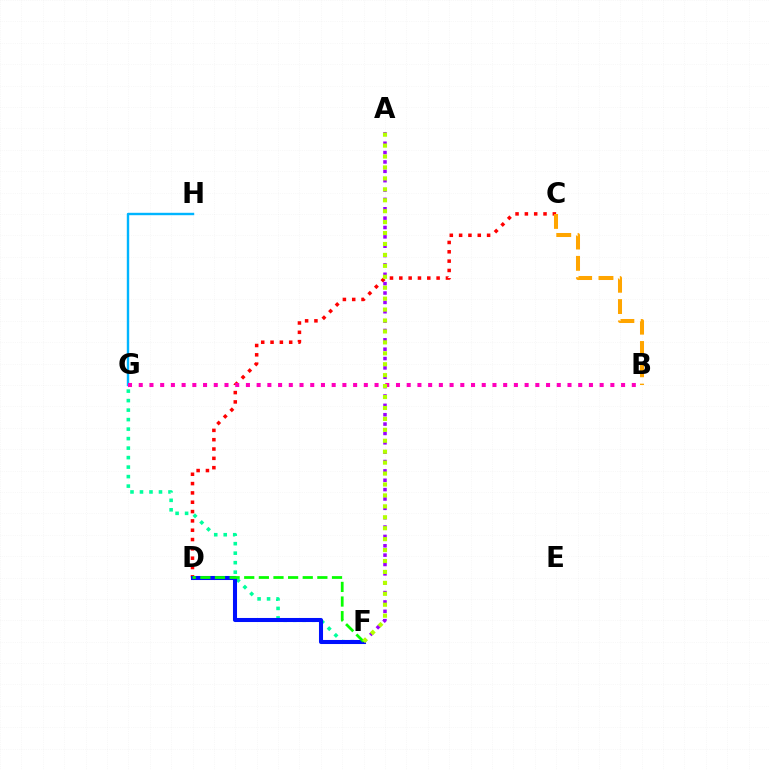{('F', 'G'): [{'color': '#00ff9d', 'line_style': 'dotted', 'thickness': 2.58}], ('C', 'D'): [{'color': '#ff0000', 'line_style': 'dotted', 'thickness': 2.53}], ('G', 'H'): [{'color': '#00b5ff', 'line_style': 'solid', 'thickness': 1.73}], ('D', 'F'): [{'color': '#0010ff', 'line_style': 'solid', 'thickness': 2.92}, {'color': '#08ff00', 'line_style': 'dashed', 'thickness': 1.99}], ('B', 'G'): [{'color': '#ff00bd', 'line_style': 'dotted', 'thickness': 2.91}], ('A', 'F'): [{'color': '#9b00ff', 'line_style': 'dotted', 'thickness': 2.54}, {'color': '#b3ff00', 'line_style': 'dotted', 'thickness': 2.97}], ('B', 'C'): [{'color': '#ffa500', 'line_style': 'dashed', 'thickness': 2.89}]}